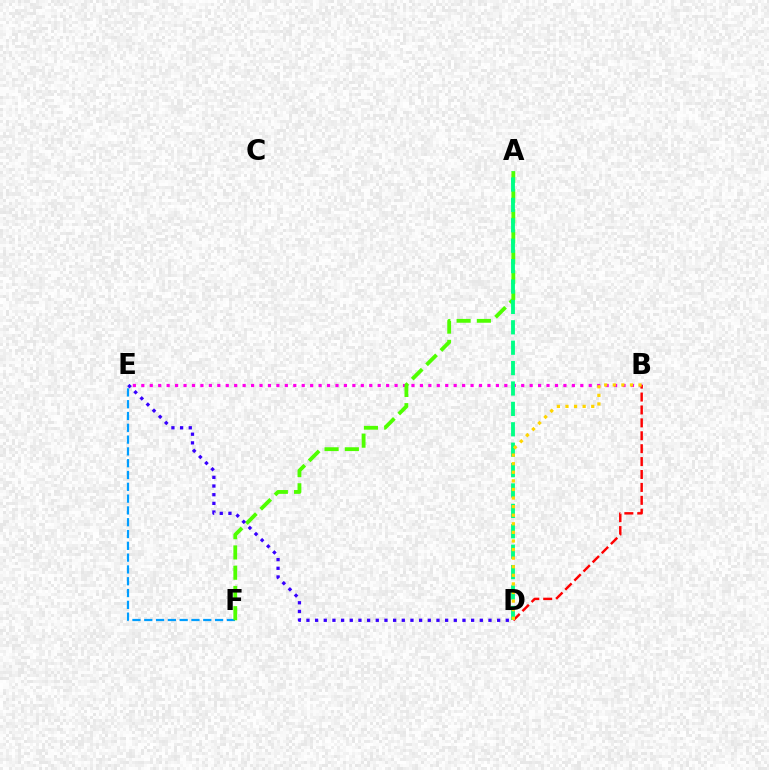{('B', 'E'): [{'color': '#ff00ed', 'line_style': 'dotted', 'thickness': 2.29}], ('E', 'F'): [{'color': '#009eff', 'line_style': 'dashed', 'thickness': 1.6}], ('A', 'F'): [{'color': '#4fff00', 'line_style': 'dashed', 'thickness': 2.75}], ('B', 'D'): [{'color': '#ff0000', 'line_style': 'dashed', 'thickness': 1.75}, {'color': '#ffd500', 'line_style': 'dotted', 'thickness': 2.33}], ('D', 'E'): [{'color': '#3700ff', 'line_style': 'dotted', 'thickness': 2.36}], ('A', 'D'): [{'color': '#00ff86', 'line_style': 'dashed', 'thickness': 2.77}]}